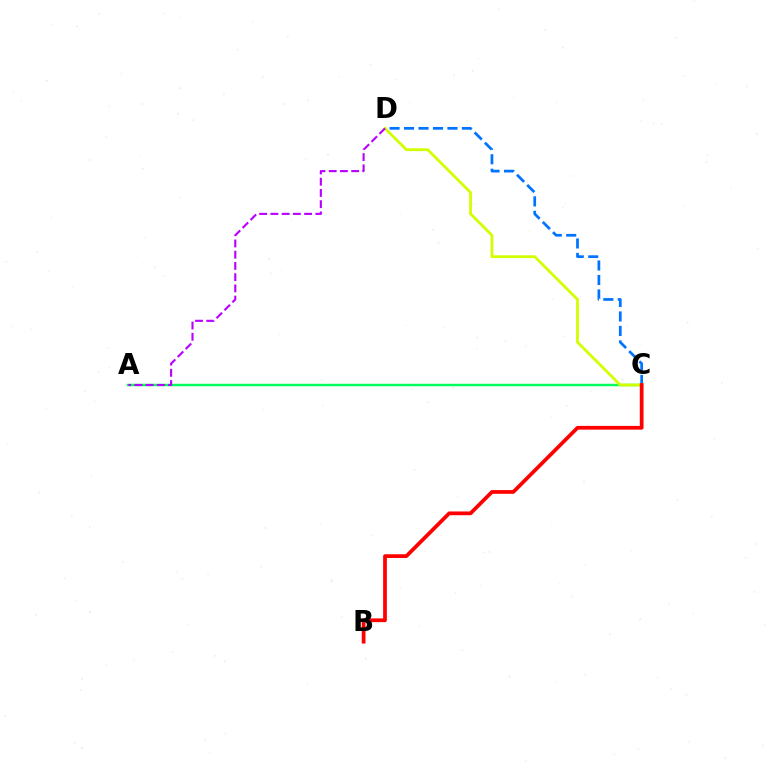{('A', 'C'): [{'color': '#00ff5c', 'line_style': 'solid', 'thickness': 1.76}], ('C', 'D'): [{'color': '#0074ff', 'line_style': 'dashed', 'thickness': 1.97}, {'color': '#d1ff00', 'line_style': 'solid', 'thickness': 2.01}], ('A', 'D'): [{'color': '#b900ff', 'line_style': 'dashed', 'thickness': 1.53}], ('B', 'C'): [{'color': '#ff0000', 'line_style': 'solid', 'thickness': 2.7}]}